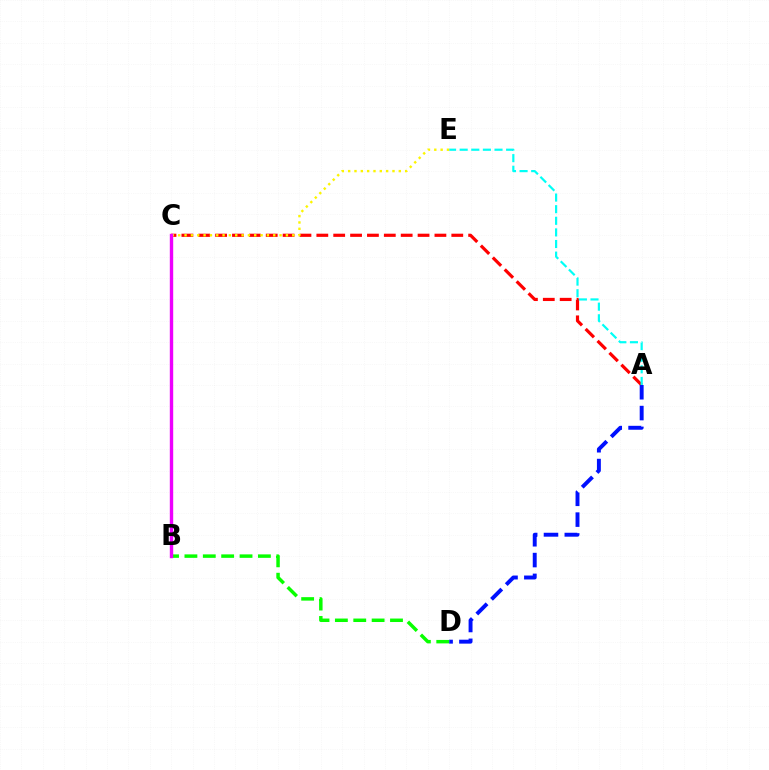{('A', 'C'): [{'color': '#ff0000', 'line_style': 'dashed', 'thickness': 2.29}], ('A', 'E'): [{'color': '#00fff6', 'line_style': 'dashed', 'thickness': 1.58}], ('C', 'E'): [{'color': '#fcf500', 'line_style': 'dotted', 'thickness': 1.72}], ('A', 'D'): [{'color': '#0010ff', 'line_style': 'dashed', 'thickness': 2.83}], ('B', 'D'): [{'color': '#08ff00', 'line_style': 'dashed', 'thickness': 2.5}], ('B', 'C'): [{'color': '#ee00ff', 'line_style': 'solid', 'thickness': 2.44}]}